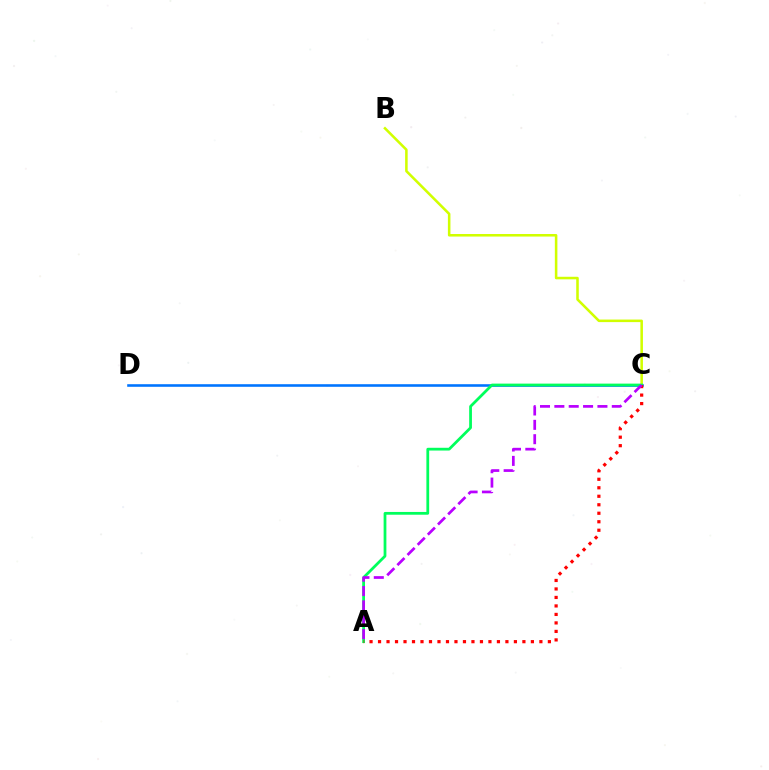{('C', 'D'): [{'color': '#0074ff', 'line_style': 'solid', 'thickness': 1.87}], ('B', 'C'): [{'color': '#d1ff00', 'line_style': 'solid', 'thickness': 1.84}], ('A', 'C'): [{'color': '#00ff5c', 'line_style': 'solid', 'thickness': 1.99}, {'color': '#ff0000', 'line_style': 'dotted', 'thickness': 2.31}, {'color': '#b900ff', 'line_style': 'dashed', 'thickness': 1.95}]}